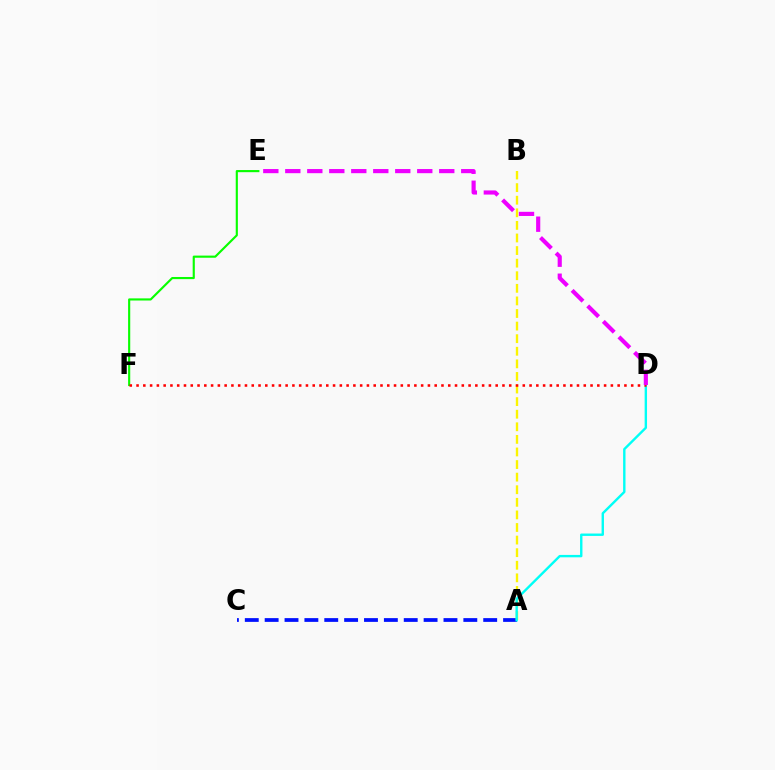{('A', 'C'): [{'color': '#0010ff', 'line_style': 'dashed', 'thickness': 2.7}], ('A', 'B'): [{'color': '#fcf500', 'line_style': 'dashed', 'thickness': 1.71}], ('A', 'D'): [{'color': '#00fff6', 'line_style': 'solid', 'thickness': 1.72}], ('E', 'F'): [{'color': '#08ff00', 'line_style': 'solid', 'thickness': 1.54}], ('D', 'F'): [{'color': '#ff0000', 'line_style': 'dotted', 'thickness': 1.84}], ('D', 'E'): [{'color': '#ee00ff', 'line_style': 'dashed', 'thickness': 2.99}]}